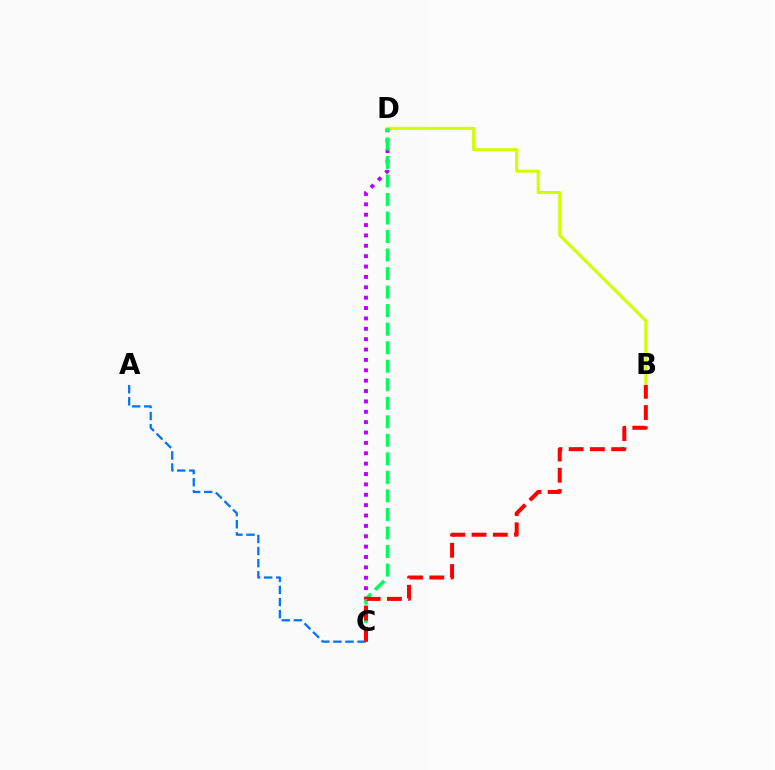{('A', 'C'): [{'color': '#0074ff', 'line_style': 'dashed', 'thickness': 1.64}], ('C', 'D'): [{'color': '#b900ff', 'line_style': 'dotted', 'thickness': 2.82}, {'color': '#00ff5c', 'line_style': 'dashed', 'thickness': 2.52}], ('B', 'D'): [{'color': '#d1ff00', 'line_style': 'solid', 'thickness': 2.18}], ('B', 'C'): [{'color': '#ff0000', 'line_style': 'dashed', 'thickness': 2.89}]}